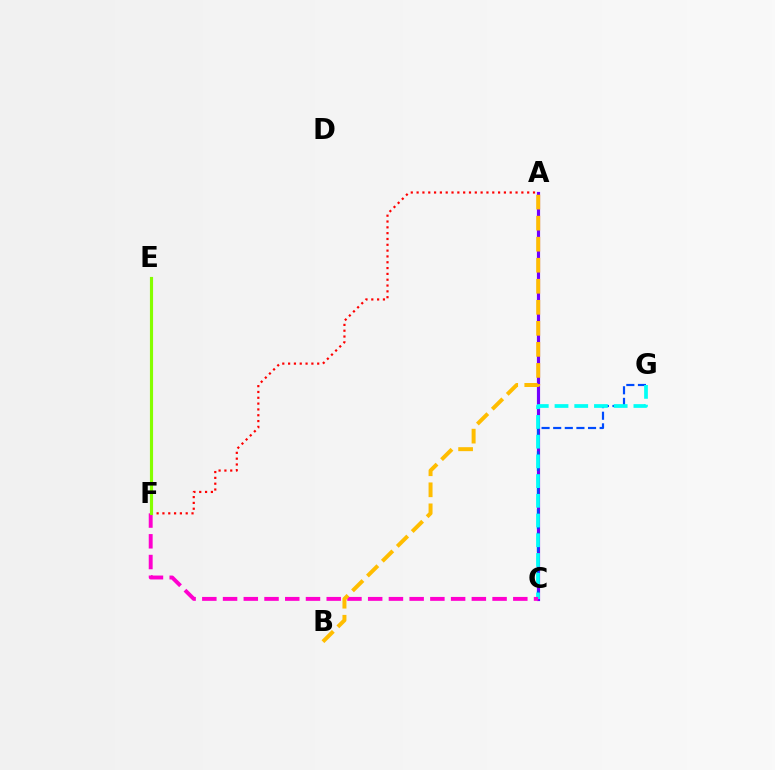{('A', 'C'): [{'color': '#7200ff', 'line_style': 'solid', 'thickness': 2.28}], ('A', 'F'): [{'color': '#ff0000', 'line_style': 'dotted', 'thickness': 1.58}], ('C', 'G'): [{'color': '#004bff', 'line_style': 'dashed', 'thickness': 1.58}, {'color': '#00fff6', 'line_style': 'dashed', 'thickness': 2.68}], ('E', 'F'): [{'color': '#00ff39', 'line_style': 'dashed', 'thickness': 1.89}, {'color': '#84ff00', 'line_style': 'solid', 'thickness': 2.26}], ('C', 'F'): [{'color': '#ff00cf', 'line_style': 'dashed', 'thickness': 2.82}], ('A', 'B'): [{'color': '#ffbd00', 'line_style': 'dashed', 'thickness': 2.86}]}